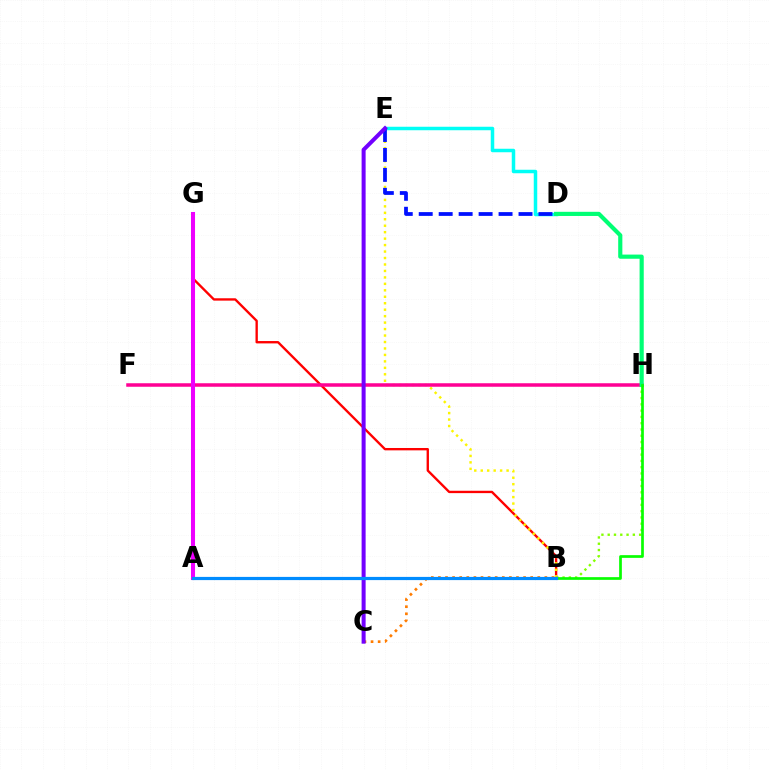{('D', 'E'): [{'color': '#00fff6', 'line_style': 'solid', 'thickness': 2.52}, {'color': '#0010ff', 'line_style': 'dashed', 'thickness': 2.71}], ('B', 'G'): [{'color': '#ff0000', 'line_style': 'solid', 'thickness': 1.7}], ('B', 'E'): [{'color': '#fcf500', 'line_style': 'dotted', 'thickness': 1.76}], ('B', 'H'): [{'color': '#84ff00', 'line_style': 'dotted', 'thickness': 1.71}, {'color': '#08ff00', 'line_style': 'solid', 'thickness': 1.95}], ('F', 'H'): [{'color': '#ff0094', 'line_style': 'solid', 'thickness': 2.52}], ('D', 'H'): [{'color': '#00ff74', 'line_style': 'solid', 'thickness': 2.99}], ('B', 'C'): [{'color': '#ff7c00', 'line_style': 'dotted', 'thickness': 1.93}], ('A', 'G'): [{'color': '#ee00ff', 'line_style': 'solid', 'thickness': 2.92}], ('C', 'E'): [{'color': '#7200ff', 'line_style': 'solid', 'thickness': 2.89}], ('A', 'B'): [{'color': '#008cff', 'line_style': 'solid', 'thickness': 2.3}]}